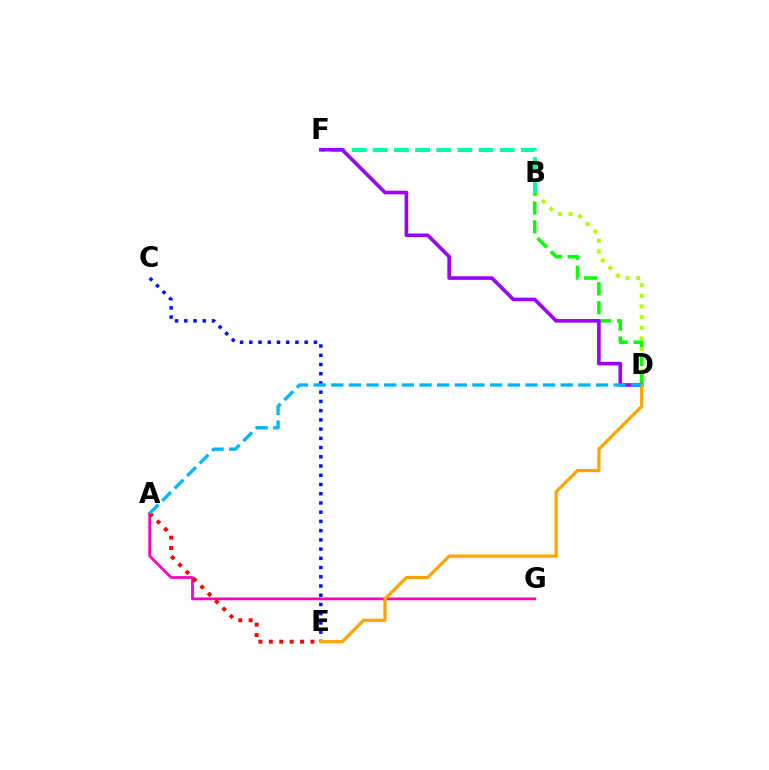{('A', 'G'): [{'color': '#ff00bd', 'line_style': 'solid', 'thickness': 1.98}], ('B', 'D'): [{'color': '#b3ff00', 'line_style': 'dotted', 'thickness': 2.9}, {'color': '#08ff00', 'line_style': 'dashed', 'thickness': 2.57}], ('C', 'E'): [{'color': '#0010ff', 'line_style': 'dotted', 'thickness': 2.51}], ('B', 'F'): [{'color': '#00ff9d', 'line_style': 'dashed', 'thickness': 2.87}], ('D', 'F'): [{'color': '#9b00ff', 'line_style': 'solid', 'thickness': 2.61}], ('A', 'E'): [{'color': '#ff0000', 'line_style': 'dotted', 'thickness': 2.82}], ('D', 'E'): [{'color': '#ffa500', 'line_style': 'solid', 'thickness': 2.34}], ('A', 'D'): [{'color': '#00b5ff', 'line_style': 'dashed', 'thickness': 2.4}]}